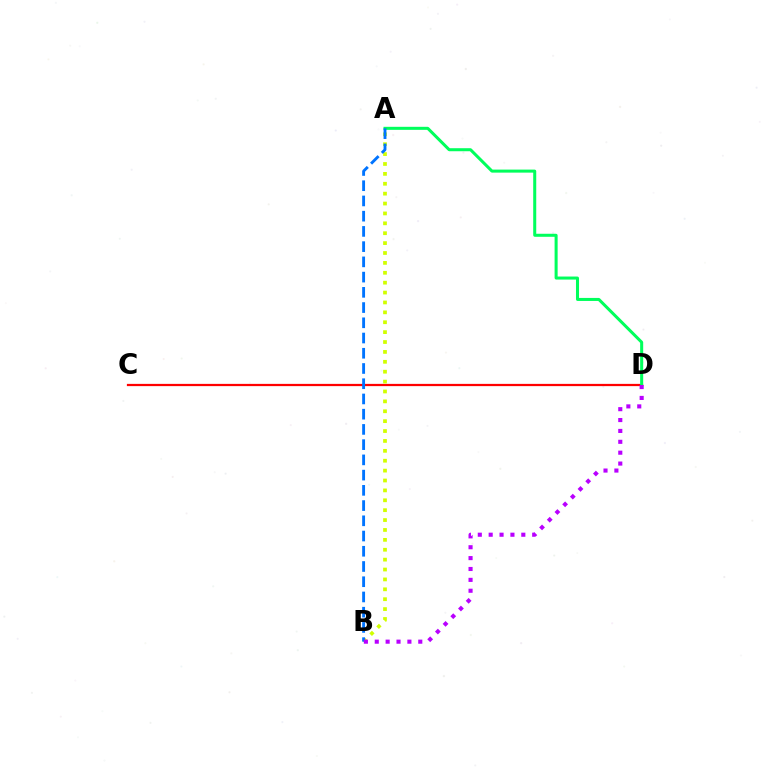{('C', 'D'): [{'color': '#ff0000', 'line_style': 'solid', 'thickness': 1.62}], ('A', 'B'): [{'color': '#d1ff00', 'line_style': 'dotted', 'thickness': 2.69}, {'color': '#0074ff', 'line_style': 'dashed', 'thickness': 2.07}], ('A', 'D'): [{'color': '#00ff5c', 'line_style': 'solid', 'thickness': 2.18}], ('B', 'D'): [{'color': '#b900ff', 'line_style': 'dotted', 'thickness': 2.96}]}